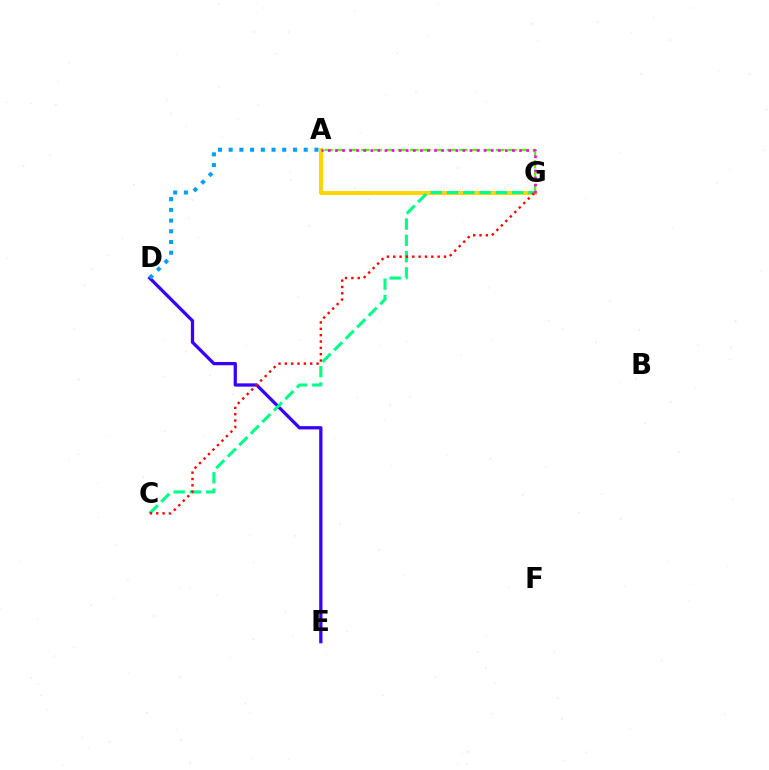{('A', 'G'): [{'color': '#ffd500', 'line_style': 'solid', 'thickness': 2.85}, {'color': '#4fff00', 'line_style': 'dashed', 'thickness': 1.66}, {'color': '#ff00ed', 'line_style': 'dotted', 'thickness': 1.92}], ('D', 'E'): [{'color': '#3700ff', 'line_style': 'solid', 'thickness': 2.35}], ('C', 'G'): [{'color': '#00ff86', 'line_style': 'dashed', 'thickness': 2.21}, {'color': '#ff0000', 'line_style': 'dotted', 'thickness': 1.72}], ('A', 'D'): [{'color': '#009eff', 'line_style': 'dotted', 'thickness': 2.91}]}